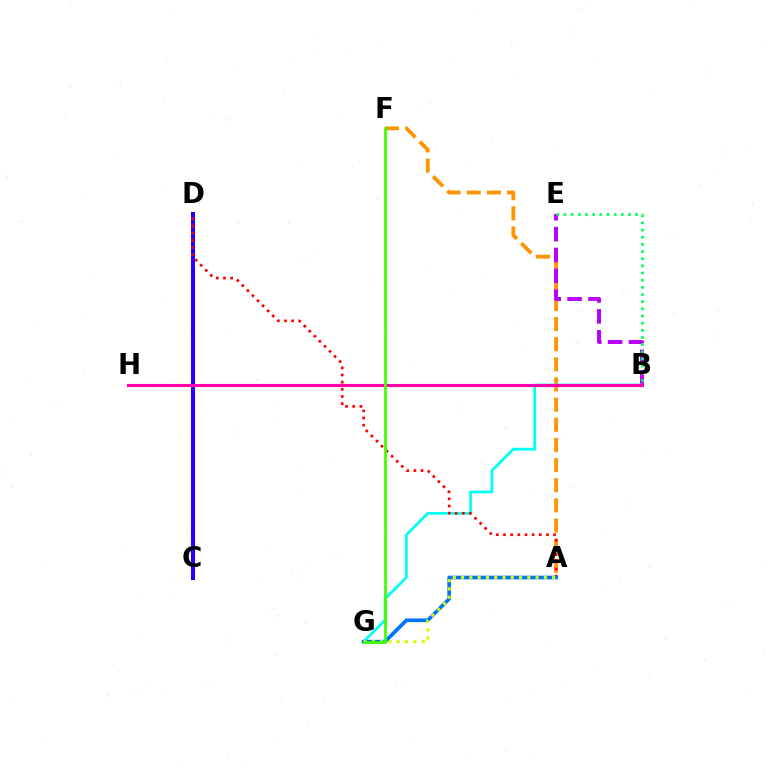{('C', 'D'): [{'color': '#2500ff', 'line_style': 'solid', 'thickness': 2.89}], ('A', 'F'): [{'color': '#ff9400', 'line_style': 'dashed', 'thickness': 2.74}], ('B', 'E'): [{'color': '#b900ff', 'line_style': 'dashed', 'thickness': 2.84}, {'color': '#00ff5c', 'line_style': 'dotted', 'thickness': 1.95}], ('B', 'G'): [{'color': '#00fff6', 'line_style': 'solid', 'thickness': 1.98}], ('A', 'D'): [{'color': '#ff0000', 'line_style': 'dotted', 'thickness': 1.94}], ('B', 'H'): [{'color': '#ff00ac', 'line_style': 'solid', 'thickness': 2.25}], ('A', 'G'): [{'color': '#0074ff', 'line_style': 'solid', 'thickness': 2.65}, {'color': '#d1ff00', 'line_style': 'dotted', 'thickness': 2.25}], ('F', 'G'): [{'color': '#3dff00', 'line_style': 'solid', 'thickness': 1.96}]}